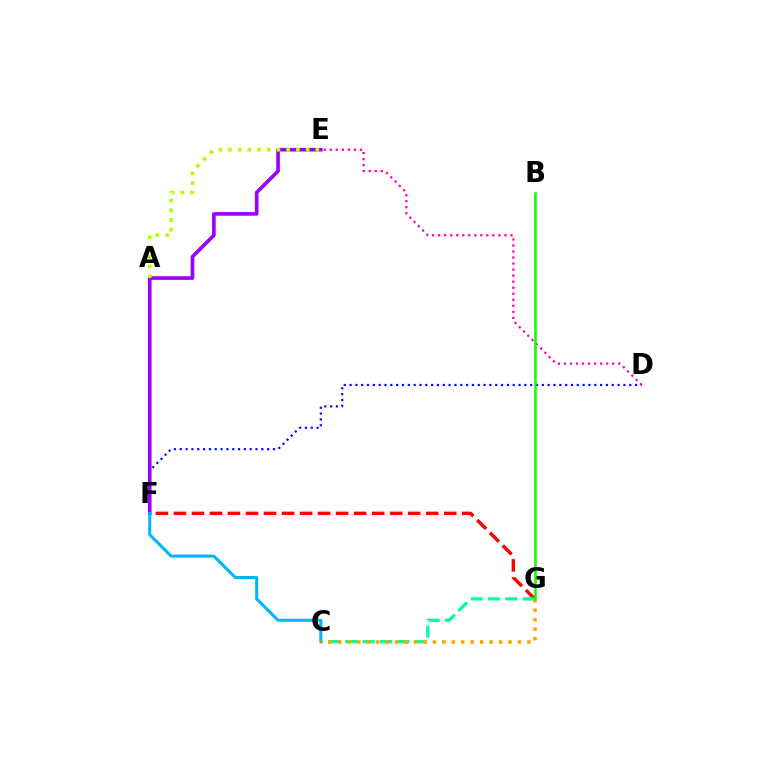{('D', 'F'): [{'color': '#0010ff', 'line_style': 'dotted', 'thickness': 1.58}], ('D', 'E'): [{'color': '#ff00bd', 'line_style': 'dotted', 'thickness': 1.64}], ('F', 'G'): [{'color': '#ff0000', 'line_style': 'dashed', 'thickness': 2.45}], ('C', 'G'): [{'color': '#00ff9d', 'line_style': 'dashed', 'thickness': 2.35}, {'color': '#ffa500', 'line_style': 'dotted', 'thickness': 2.57}], ('E', 'F'): [{'color': '#9b00ff', 'line_style': 'solid', 'thickness': 2.62}], ('C', 'F'): [{'color': '#00b5ff', 'line_style': 'solid', 'thickness': 2.18}], ('A', 'E'): [{'color': '#b3ff00', 'line_style': 'dotted', 'thickness': 2.64}], ('B', 'G'): [{'color': '#08ff00', 'line_style': 'solid', 'thickness': 1.8}]}